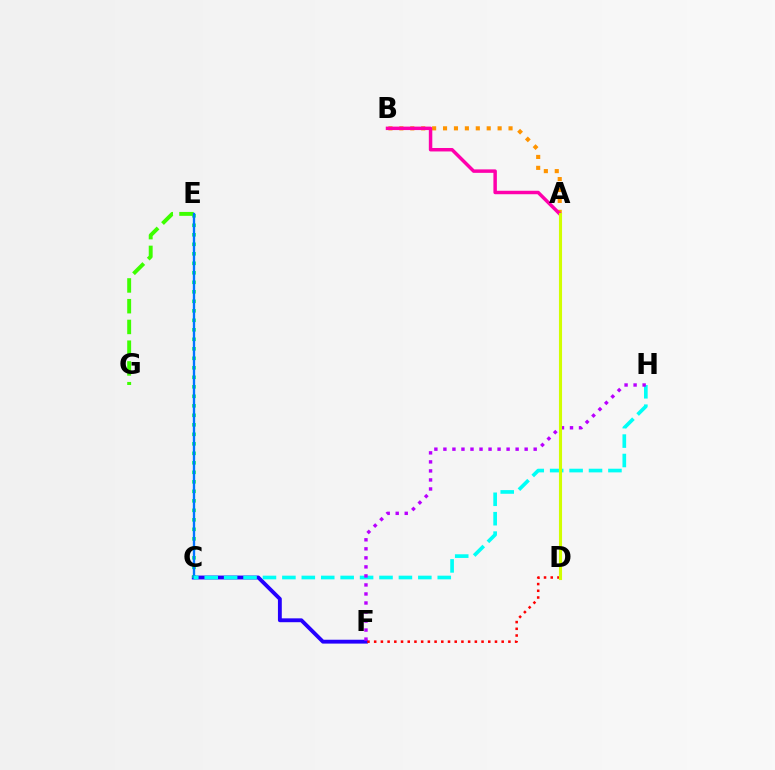{('C', 'F'): [{'color': '#2500ff', 'line_style': 'solid', 'thickness': 2.78}], ('C', 'E'): [{'color': '#00ff5c', 'line_style': 'dotted', 'thickness': 2.58}, {'color': '#0074ff', 'line_style': 'solid', 'thickness': 1.7}], ('D', 'F'): [{'color': '#ff0000', 'line_style': 'dotted', 'thickness': 1.82}], ('E', 'G'): [{'color': '#3dff00', 'line_style': 'dashed', 'thickness': 2.82}], ('A', 'B'): [{'color': '#ff9400', 'line_style': 'dotted', 'thickness': 2.97}, {'color': '#ff00ac', 'line_style': 'solid', 'thickness': 2.49}], ('C', 'H'): [{'color': '#00fff6', 'line_style': 'dashed', 'thickness': 2.64}], ('F', 'H'): [{'color': '#b900ff', 'line_style': 'dotted', 'thickness': 2.45}], ('A', 'D'): [{'color': '#d1ff00', 'line_style': 'solid', 'thickness': 2.24}]}